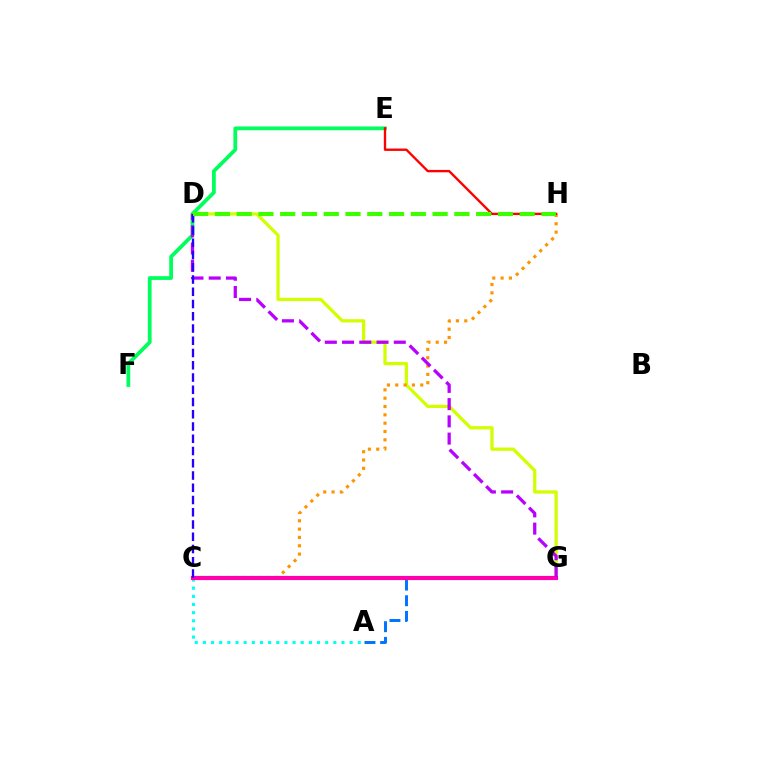{('D', 'G'): [{'color': '#d1ff00', 'line_style': 'solid', 'thickness': 2.33}, {'color': '#b900ff', 'line_style': 'dashed', 'thickness': 2.34}], ('E', 'F'): [{'color': '#00ff5c', 'line_style': 'solid', 'thickness': 2.71}], ('C', 'H'): [{'color': '#ff9400', 'line_style': 'dotted', 'thickness': 2.26}], ('A', 'G'): [{'color': '#0074ff', 'line_style': 'dashed', 'thickness': 2.13}], ('A', 'C'): [{'color': '#00fff6', 'line_style': 'dotted', 'thickness': 2.21}], ('C', 'G'): [{'color': '#ff00ac', 'line_style': 'solid', 'thickness': 3.0}], ('C', 'D'): [{'color': '#2500ff', 'line_style': 'dashed', 'thickness': 1.66}], ('E', 'H'): [{'color': '#ff0000', 'line_style': 'solid', 'thickness': 1.7}], ('D', 'H'): [{'color': '#3dff00', 'line_style': 'dashed', 'thickness': 2.96}]}